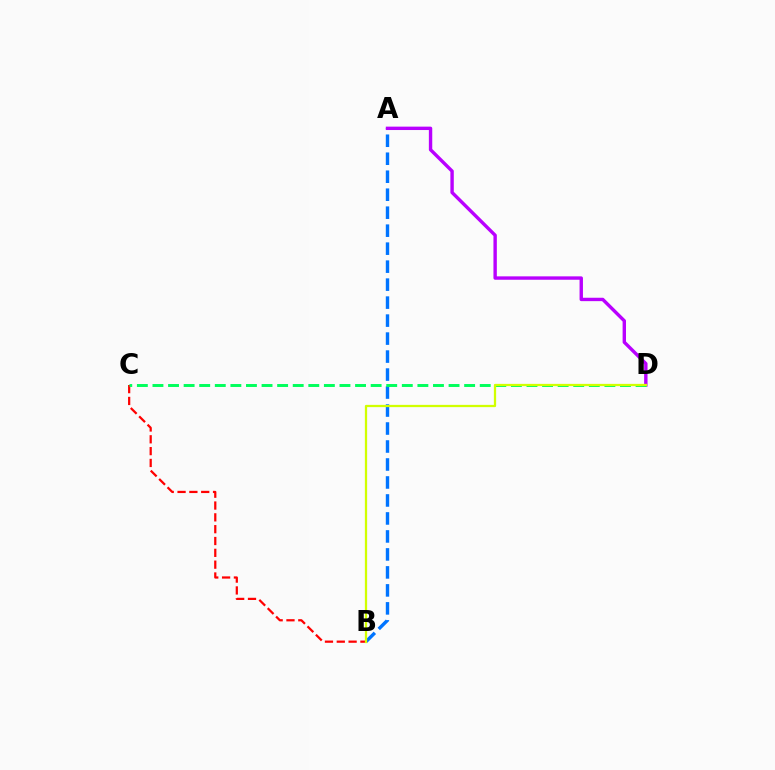{('A', 'B'): [{'color': '#0074ff', 'line_style': 'dashed', 'thickness': 2.44}], ('B', 'C'): [{'color': '#ff0000', 'line_style': 'dashed', 'thickness': 1.61}], ('A', 'D'): [{'color': '#b900ff', 'line_style': 'solid', 'thickness': 2.44}], ('C', 'D'): [{'color': '#00ff5c', 'line_style': 'dashed', 'thickness': 2.12}], ('B', 'D'): [{'color': '#d1ff00', 'line_style': 'solid', 'thickness': 1.63}]}